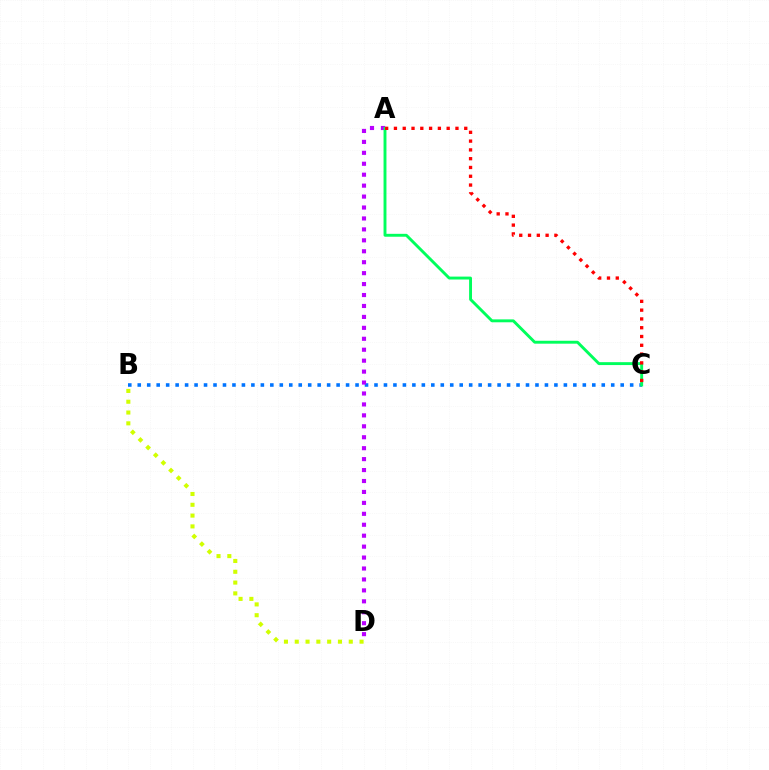{('B', 'C'): [{'color': '#0074ff', 'line_style': 'dotted', 'thickness': 2.57}], ('A', 'D'): [{'color': '#b900ff', 'line_style': 'dotted', 'thickness': 2.97}], ('B', 'D'): [{'color': '#d1ff00', 'line_style': 'dotted', 'thickness': 2.94}], ('A', 'C'): [{'color': '#00ff5c', 'line_style': 'solid', 'thickness': 2.09}, {'color': '#ff0000', 'line_style': 'dotted', 'thickness': 2.39}]}